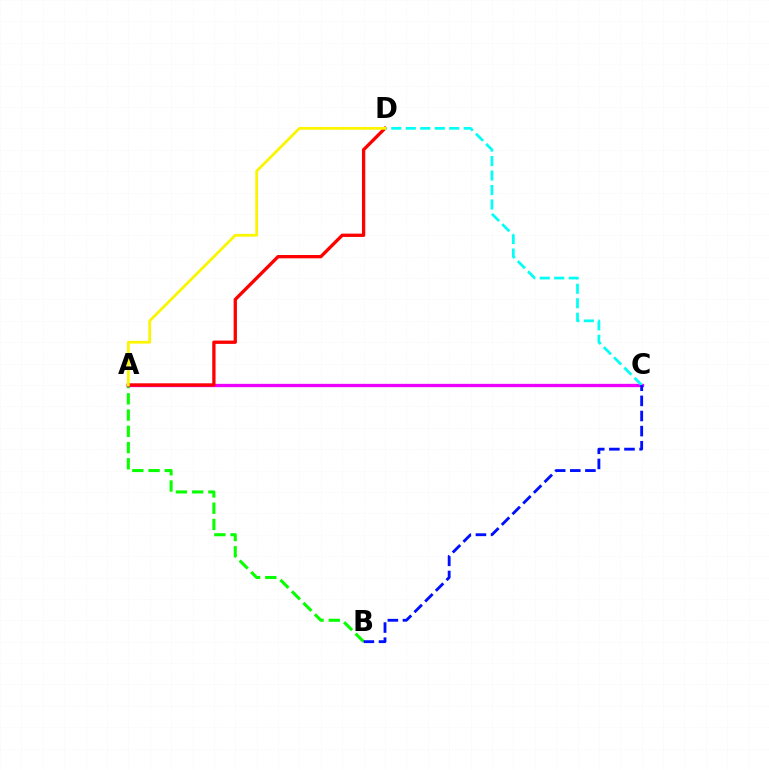{('A', 'B'): [{'color': '#08ff00', 'line_style': 'dashed', 'thickness': 2.21}], ('A', 'C'): [{'color': '#ee00ff', 'line_style': 'solid', 'thickness': 2.39}], ('A', 'D'): [{'color': '#ff0000', 'line_style': 'solid', 'thickness': 2.38}, {'color': '#fcf500', 'line_style': 'solid', 'thickness': 2.0}], ('C', 'D'): [{'color': '#00fff6', 'line_style': 'dashed', 'thickness': 1.97}], ('B', 'C'): [{'color': '#0010ff', 'line_style': 'dashed', 'thickness': 2.05}]}